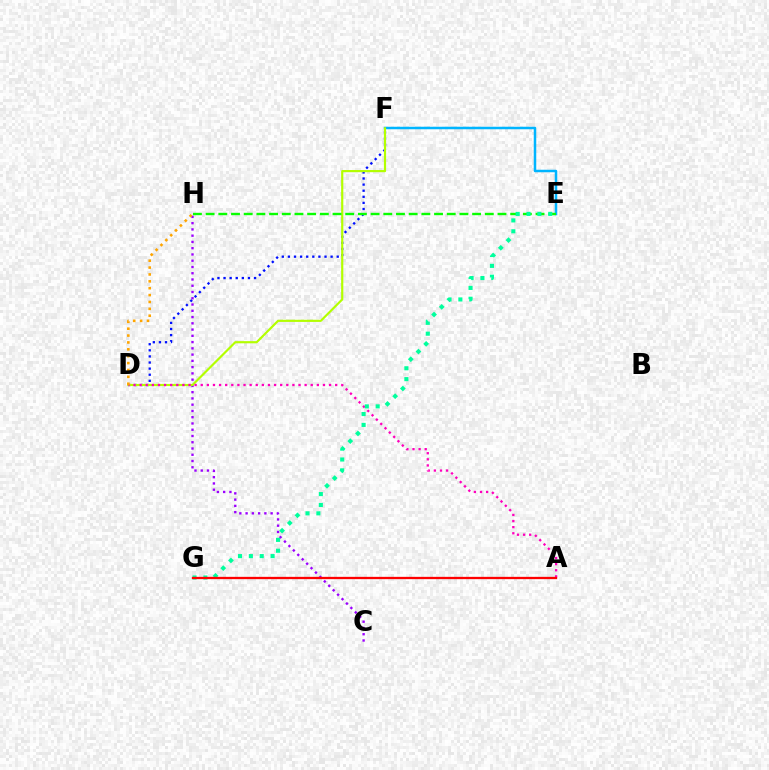{('D', 'F'): [{'color': '#0010ff', 'line_style': 'dotted', 'thickness': 1.66}, {'color': '#b3ff00', 'line_style': 'solid', 'thickness': 1.57}], ('E', 'F'): [{'color': '#00b5ff', 'line_style': 'solid', 'thickness': 1.8}], ('C', 'H'): [{'color': '#9b00ff', 'line_style': 'dotted', 'thickness': 1.7}], ('A', 'D'): [{'color': '#ff00bd', 'line_style': 'dotted', 'thickness': 1.66}], ('D', 'H'): [{'color': '#ffa500', 'line_style': 'dotted', 'thickness': 1.87}], ('E', 'H'): [{'color': '#08ff00', 'line_style': 'dashed', 'thickness': 1.72}], ('E', 'G'): [{'color': '#00ff9d', 'line_style': 'dotted', 'thickness': 2.95}], ('A', 'G'): [{'color': '#ff0000', 'line_style': 'solid', 'thickness': 1.66}]}